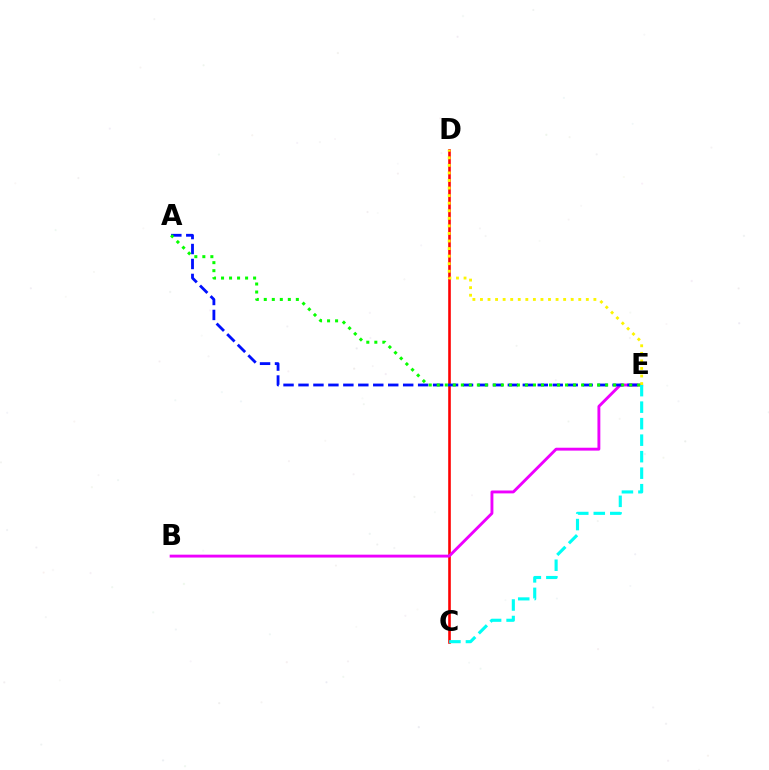{('C', 'D'): [{'color': '#ff0000', 'line_style': 'solid', 'thickness': 1.87}], ('B', 'E'): [{'color': '#ee00ff', 'line_style': 'solid', 'thickness': 2.08}], ('A', 'E'): [{'color': '#0010ff', 'line_style': 'dashed', 'thickness': 2.03}, {'color': '#08ff00', 'line_style': 'dotted', 'thickness': 2.18}], ('D', 'E'): [{'color': '#fcf500', 'line_style': 'dotted', 'thickness': 2.05}], ('C', 'E'): [{'color': '#00fff6', 'line_style': 'dashed', 'thickness': 2.24}]}